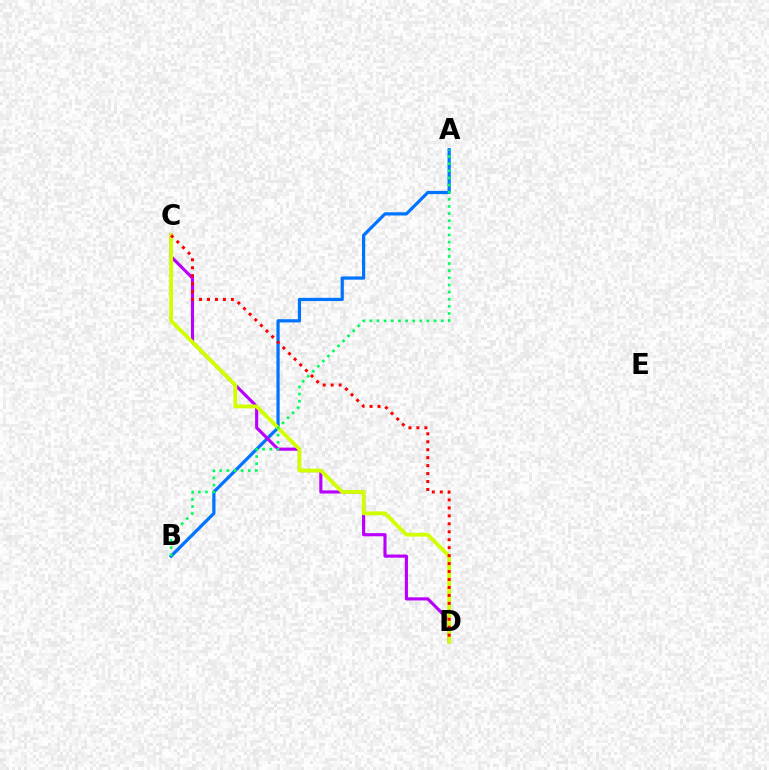{('A', 'B'): [{'color': '#0074ff', 'line_style': 'solid', 'thickness': 2.32}, {'color': '#00ff5c', 'line_style': 'dotted', 'thickness': 1.94}], ('C', 'D'): [{'color': '#b900ff', 'line_style': 'solid', 'thickness': 2.25}, {'color': '#d1ff00', 'line_style': 'solid', 'thickness': 2.75}, {'color': '#ff0000', 'line_style': 'dotted', 'thickness': 2.16}]}